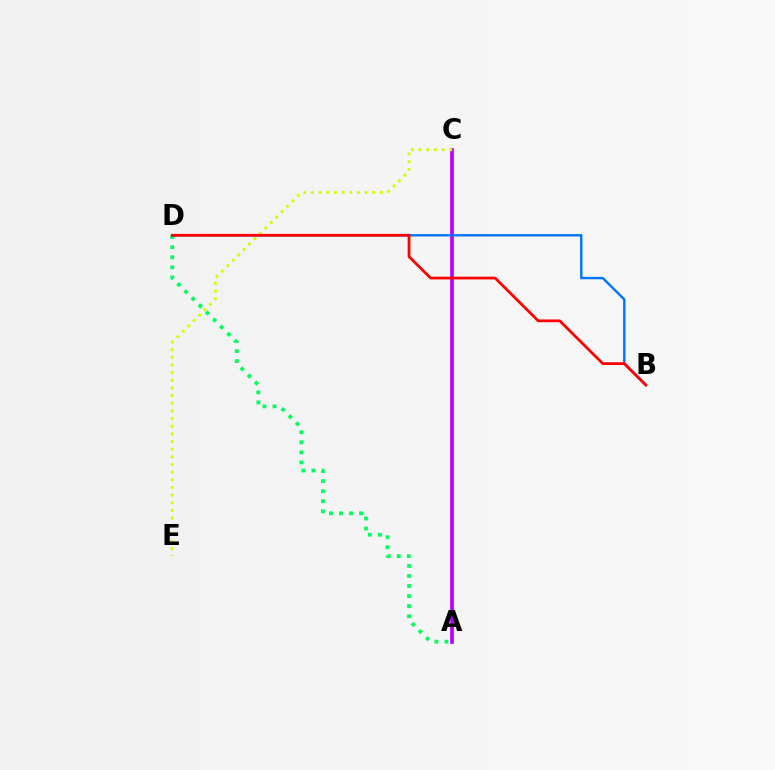{('A', 'C'): [{'color': '#b900ff', 'line_style': 'solid', 'thickness': 2.66}], ('A', 'D'): [{'color': '#00ff5c', 'line_style': 'dotted', 'thickness': 2.73}], ('C', 'E'): [{'color': '#d1ff00', 'line_style': 'dotted', 'thickness': 2.08}], ('B', 'D'): [{'color': '#0074ff', 'line_style': 'solid', 'thickness': 1.73}, {'color': '#ff0000', 'line_style': 'solid', 'thickness': 1.99}]}